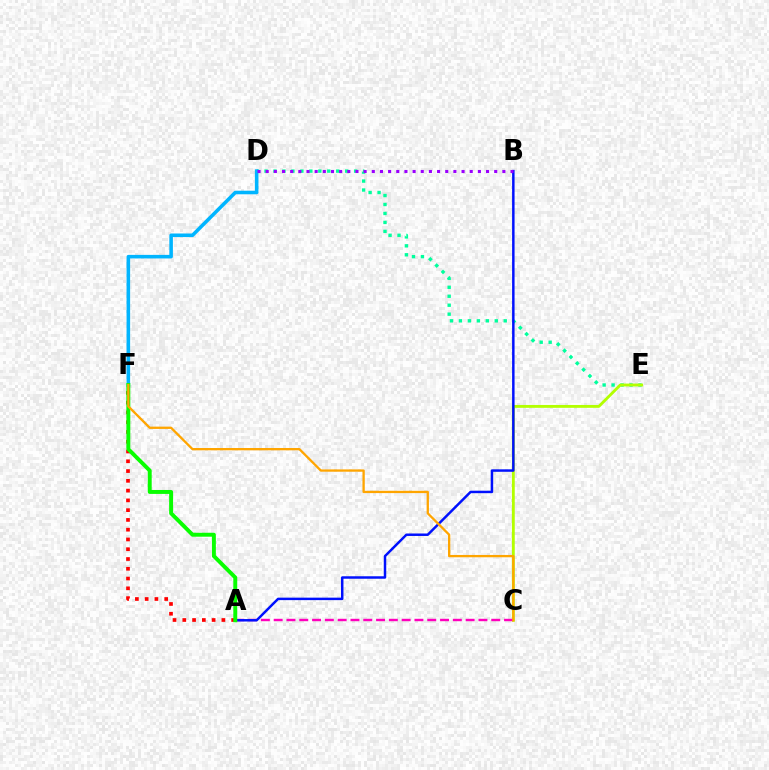{('D', 'E'): [{'color': '#00ff9d', 'line_style': 'dotted', 'thickness': 2.43}], ('C', 'E'): [{'color': '#b3ff00', 'line_style': 'solid', 'thickness': 2.05}], ('A', 'C'): [{'color': '#ff00bd', 'line_style': 'dashed', 'thickness': 1.74}], ('A', 'F'): [{'color': '#ff0000', 'line_style': 'dotted', 'thickness': 2.66}, {'color': '#08ff00', 'line_style': 'solid', 'thickness': 2.83}], ('D', 'F'): [{'color': '#00b5ff', 'line_style': 'solid', 'thickness': 2.57}], ('A', 'B'): [{'color': '#0010ff', 'line_style': 'solid', 'thickness': 1.78}], ('B', 'D'): [{'color': '#9b00ff', 'line_style': 'dotted', 'thickness': 2.22}], ('C', 'F'): [{'color': '#ffa500', 'line_style': 'solid', 'thickness': 1.66}]}